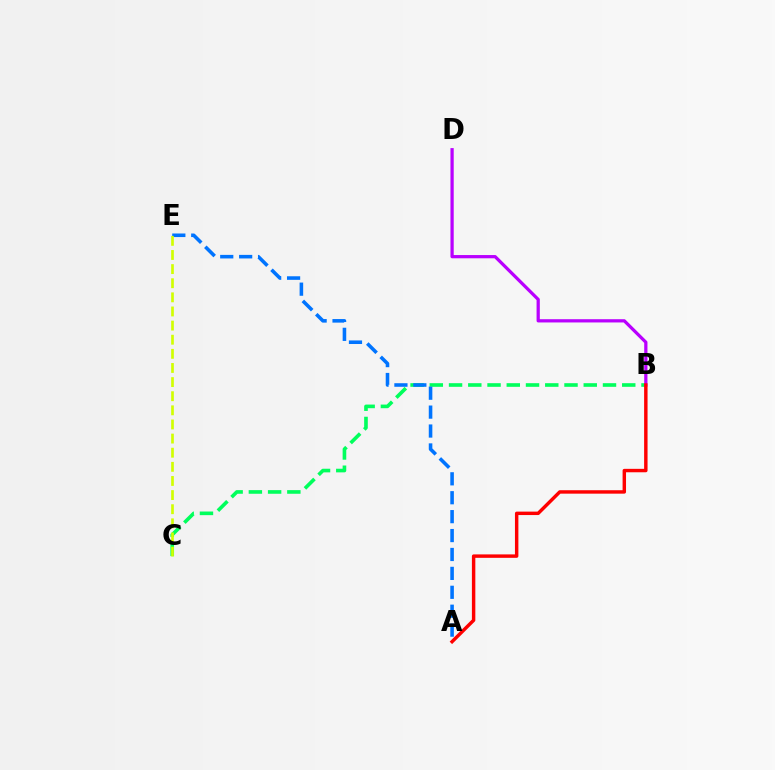{('B', 'C'): [{'color': '#00ff5c', 'line_style': 'dashed', 'thickness': 2.61}], ('B', 'D'): [{'color': '#b900ff', 'line_style': 'solid', 'thickness': 2.33}], ('A', 'E'): [{'color': '#0074ff', 'line_style': 'dashed', 'thickness': 2.57}], ('A', 'B'): [{'color': '#ff0000', 'line_style': 'solid', 'thickness': 2.47}], ('C', 'E'): [{'color': '#d1ff00', 'line_style': 'dashed', 'thickness': 1.92}]}